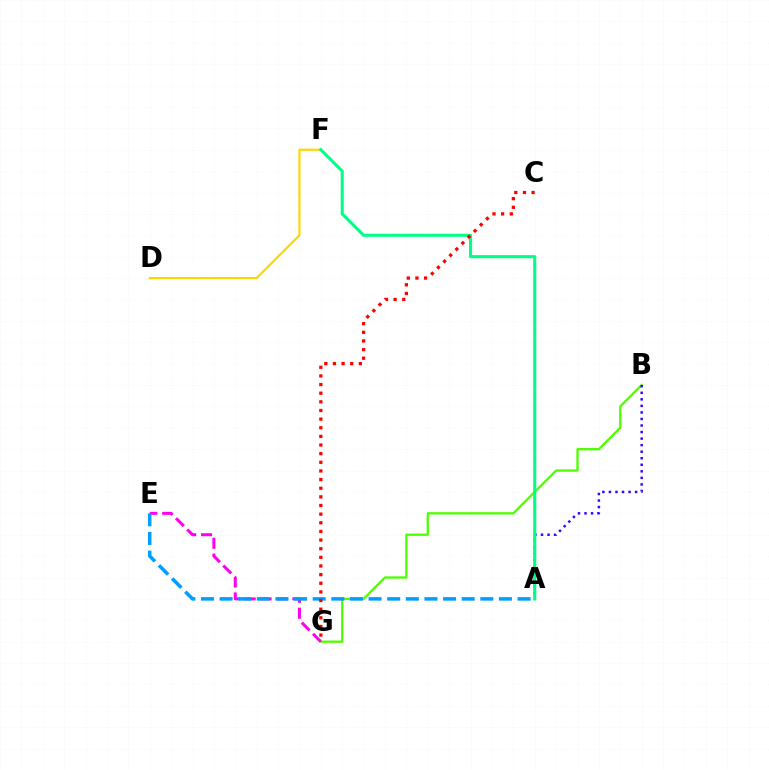{('B', 'G'): [{'color': '#4fff00', 'line_style': 'solid', 'thickness': 1.67}], ('E', 'G'): [{'color': '#ff00ed', 'line_style': 'dashed', 'thickness': 2.16}], ('D', 'F'): [{'color': '#ffd500', 'line_style': 'solid', 'thickness': 1.56}], ('A', 'E'): [{'color': '#009eff', 'line_style': 'dashed', 'thickness': 2.53}], ('A', 'B'): [{'color': '#3700ff', 'line_style': 'dotted', 'thickness': 1.78}], ('A', 'F'): [{'color': '#00ff86', 'line_style': 'solid', 'thickness': 2.24}], ('C', 'G'): [{'color': '#ff0000', 'line_style': 'dotted', 'thickness': 2.35}]}